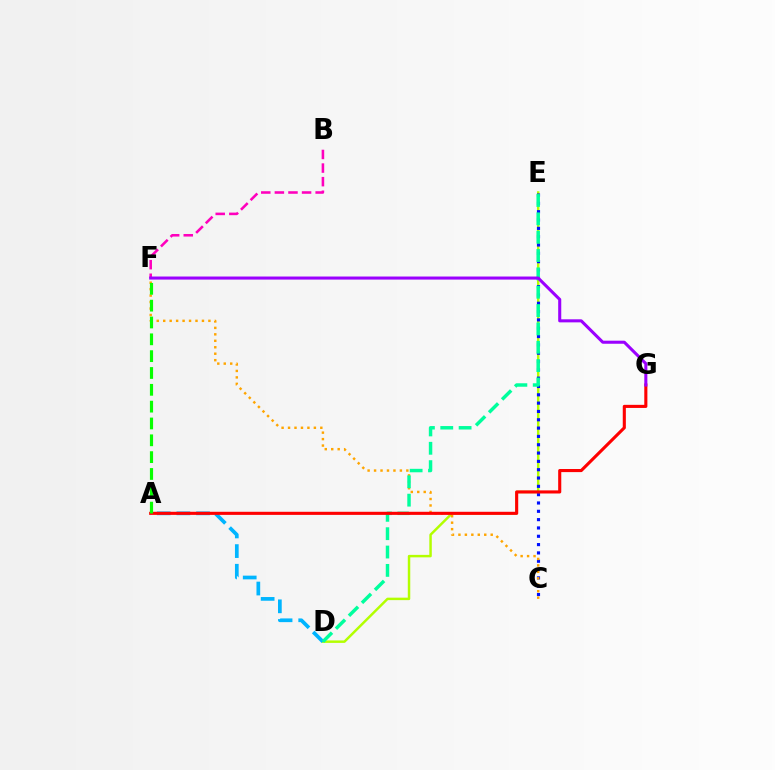{('D', 'E'): [{'color': '#b3ff00', 'line_style': 'solid', 'thickness': 1.78}, {'color': '#00ff9d', 'line_style': 'dashed', 'thickness': 2.49}], ('C', 'E'): [{'color': '#0010ff', 'line_style': 'dotted', 'thickness': 2.26}], ('A', 'D'): [{'color': '#00b5ff', 'line_style': 'dashed', 'thickness': 2.67}], ('C', 'F'): [{'color': '#ffa500', 'line_style': 'dotted', 'thickness': 1.75}], ('A', 'G'): [{'color': '#ff0000', 'line_style': 'solid', 'thickness': 2.23}], ('B', 'F'): [{'color': '#ff00bd', 'line_style': 'dashed', 'thickness': 1.85}], ('F', 'G'): [{'color': '#9b00ff', 'line_style': 'solid', 'thickness': 2.2}], ('A', 'F'): [{'color': '#08ff00', 'line_style': 'dashed', 'thickness': 2.29}]}